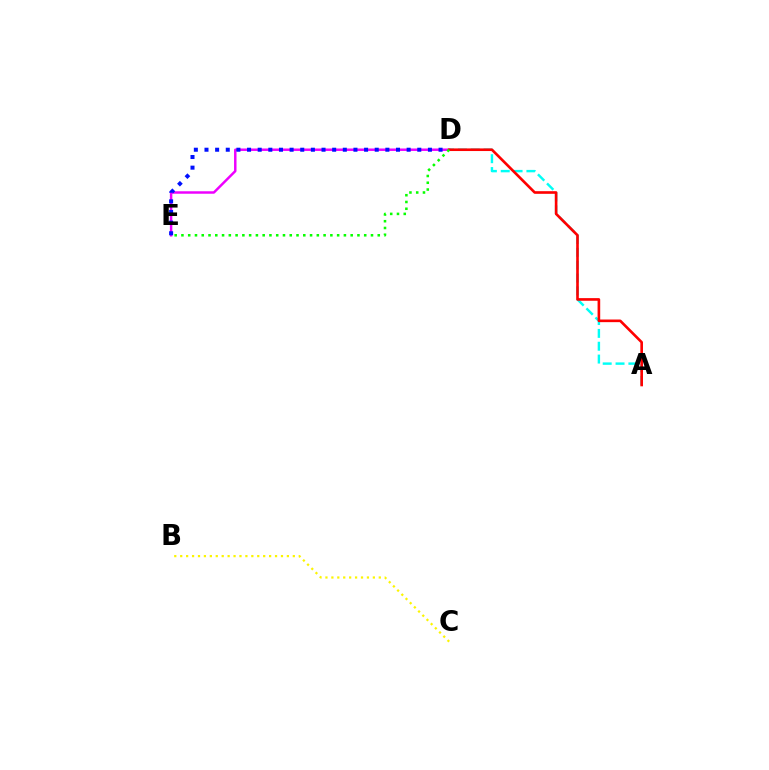{('D', 'E'): [{'color': '#ee00ff', 'line_style': 'solid', 'thickness': 1.77}, {'color': '#0010ff', 'line_style': 'dotted', 'thickness': 2.89}, {'color': '#08ff00', 'line_style': 'dotted', 'thickness': 1.84}], ('B', 'C'): [{'color': '#fcf500', 'line_style': 'dotted', 'thickness': 1.61}], ('A', 'D'): [{'color': '#00fff6', 'line_style': 'dashed', 'thickness': 1.74}, {'color': '#ff0000', 'line_style': 'solid', 'thickness': 1.9}]}